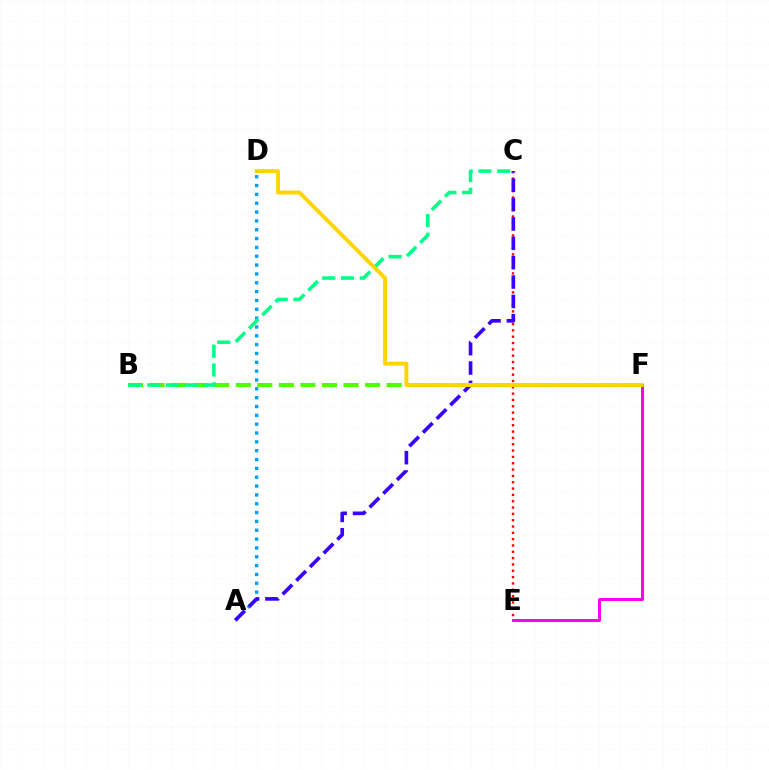{('B', 'F'): [{'color': '#4fff00', 'line_style': 'dashed', 'thickness': 2.93}], ('A', 'D'): [{'color': '#009eff', 'line_style': 'dotted', 'thickness': 2.4}], ('B', 'C'): [{'color': '#00ff86', 'line_style': 'dashed', 'thickness': 2.55}], ('C', 'E'): [{'color': '#ff0000', 'line_style': 'dotted', 'thickness': 1.72}], ('E', 'F'): [{'color': '#ff00ed', 'line_style': 'solid', 'thickness': 2.13}], ('A', 'C'): [{'color': '#3700ff', 'line_style': 'dashed', 'thickness': 2.63}], ('D', 'F'): [{'color': '#ffd500', 'line_style': 'solid', 'thickness': 2.84}]}